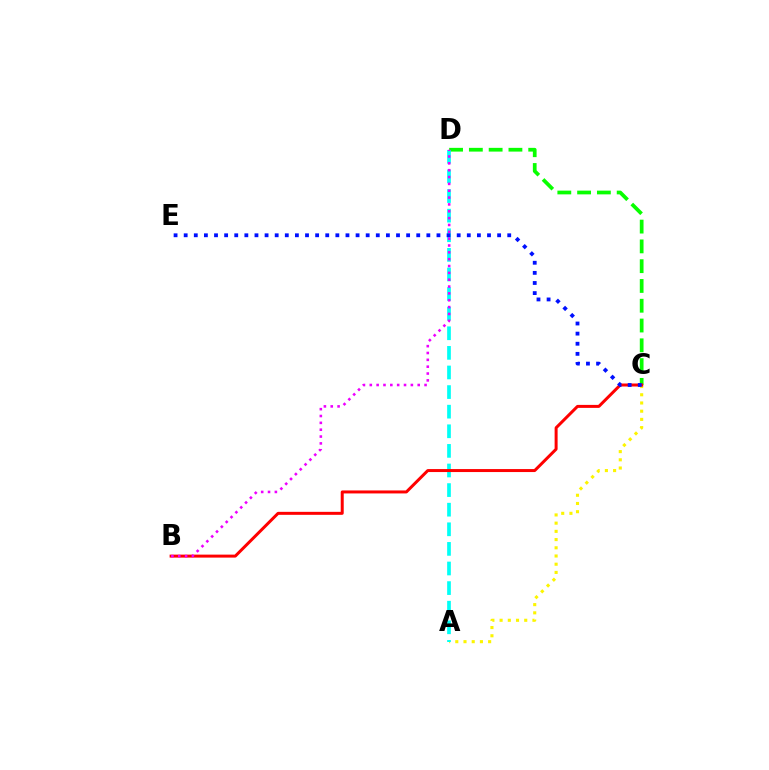{('A', 'C'): [{'color': '#fcf500', 'line_style': 'dotted', 'thickness': 2.23}], ('C', 'D'): [{'color': '#08ff00', 'line_style': 'dashed', 'thickness': 2.69}], ('A', 'D'): [{'color': '#00fff6', 'line_style': 'dashed', 'thickness': 2.66}], ('B', 'C'): [{'color': '#ff0000', 'line_style': 'solid', 'thickness': 2.15}], ('C', 'E'): [{'color': '#0010ff', 'line_style': 'dotted', 'thickness': 2.75}], ('B', 'D'): [{'color': '#ee00ff', 'line_style': 'dotted', 'thickness': 1.86}]}